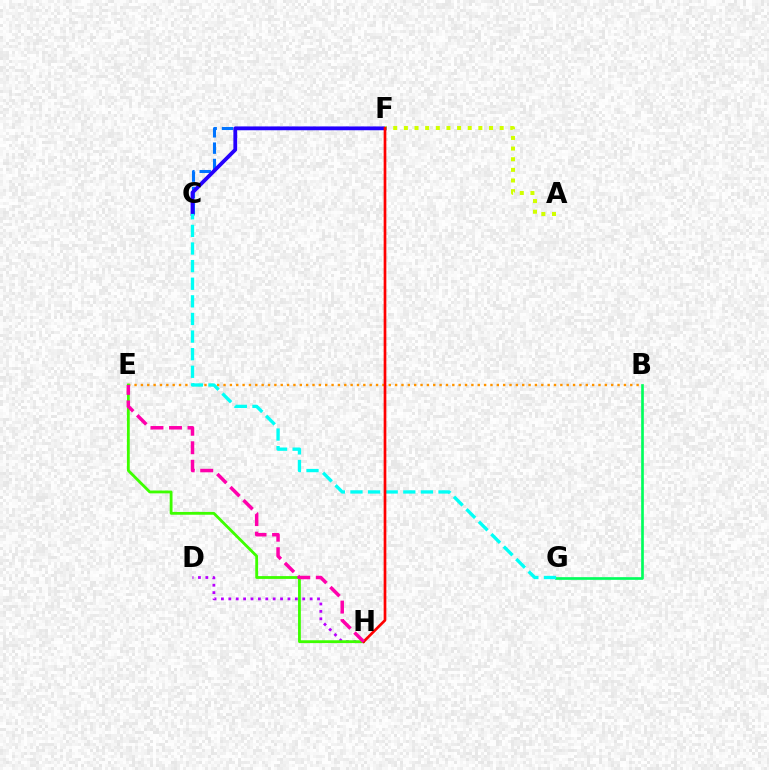{('B', 'G'): [{'color': '#00ff5c', 'line_style': 'solid', 'thickness': 1.92}], ('D', 'H'): [{'color': '#b900ff', 'line_style': 'dotted', 'thickness': 2.01}], ('C', 'F'): [{'color': '#0074ff', 'line_style': 'dashed', 'thickness': 2.22}, {'color': '#2500ff', 'line_style': 'solid', 'thickness': 2.73}], ('B', 'E'): [{'color': '#ff9400', 'line_style': 'dotted', 'thickness': 1.73}], ('E', 'H'): [{'color': '#3dff00', 'line_style': 'solid', 'thickness': 2.02}, {'color': '#ff00ac', 'line_style': 'dashed', 'thickness': 2.51}], ('A', 'F'): [{'color': '#d1ff00', 'line_style': 'dotted', 'thickness': 2.89}], ('C', 'G'): [{'color': '#00fff6', 'line_style': 'dashed', 'thickness': 2.39}], ('F', 'H'): [{'color': '#ff0000', 'line_style': 'solid', 'thickness': 1.93}]}